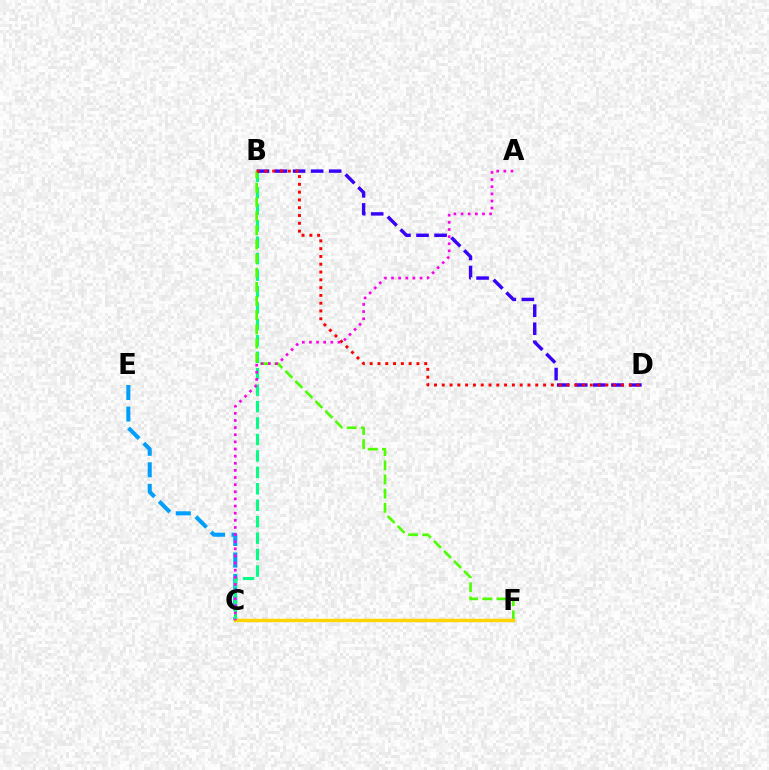{('C', 'E'): [{'color': '#009eff', 'line_style': 'dashed', 'thickness': 2.93}], ('B', 'C'): [{'color': '#00ff86', 'line_style': 'dashed', 'thickness': 2.23}], ('B', 'D'): [{'color': '#3700ff', 'line_style': 'dashed', 'thickness': 2.45}, {'color': '#ff0000', 'line_style': 'dotted', 'thickness': 2.12}], ('B', 'F'): [{'color': '#4fff00', 'line_style': 'dashed', 'thickness': 1.92}], ('C', 'F'): [{'color': '#ffd500', 'line_style': 'solid', 'thickness': 2.49}], ('A', 'C'): [{'color': '#ff00ed', 'line_style': 'dotted', 'thickness': 1.94}]}